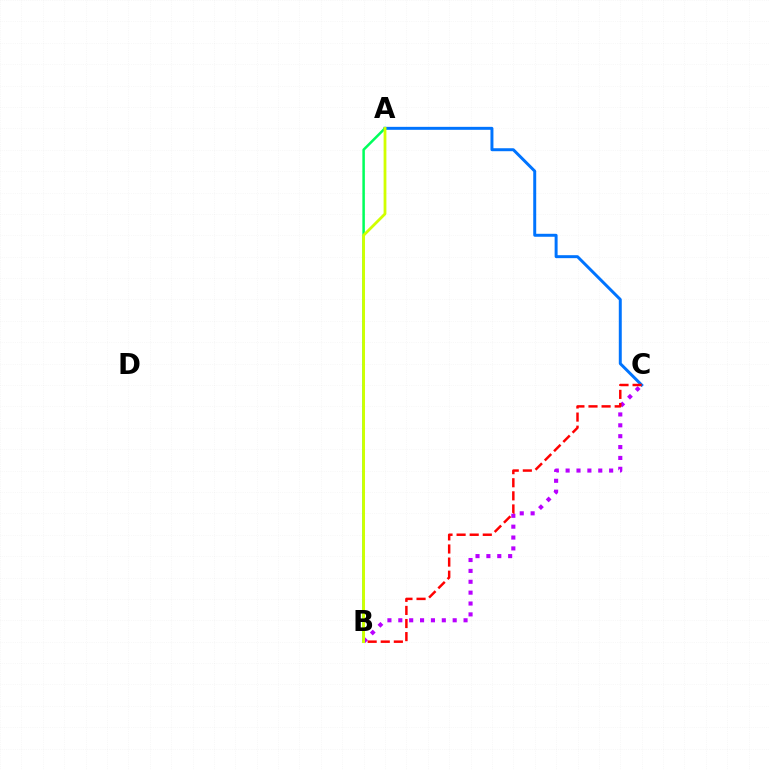{('A', 'C'): [{'color': '#0074ff', 'line_style': 'solid', 'thickness': 2.14}], ('B', 'C'): [{'color': '#b900ff', 'line_style': 'dotted', 'thickness': 2.95}, {'color': '#ff0000', 'line_style': 'dashed', 'thickness': 1.78}], ('A', 'B'): [{'color': '#00ff5c', 'line_style': 'solid', 'thickness': 1.81}, {'color': '#d1ff00', 'line_style': 'solid', 'thickness': 2.01}]}